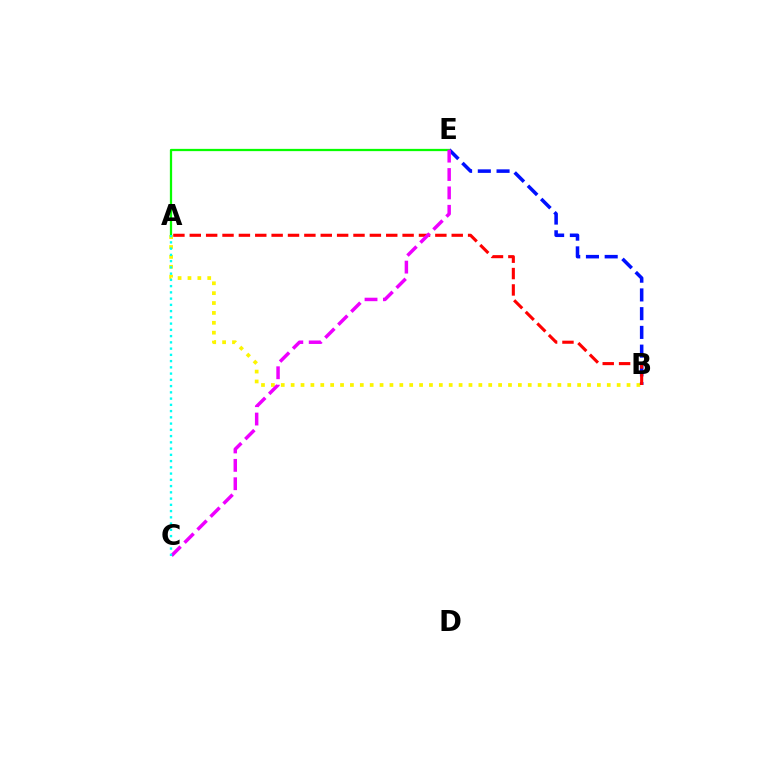{('A', 'B'): [{'color': '#fcf500', 'line_style': 'dotted', 'thickness': 2.68}, {'color': '#ff0000', 'line_style': 'dashed', 'thickness': 2.22}], ('B', 'E'): [{'color': '#0010ff', 'line_style': 'dashed', 'thickness': 2.55}], ('A', 'E'): [{'color': '#08ff00', 'line_style': 'solid', 'thickness': 1.63}], ('C', 'E'): [{'color': '#ee00ff', 'line_style': 'dashed', 'thickness': 2.5}], ('A', 'C'): [{'color': '#00fff6', 'line_style': 'dotted', 'thickness': 1.7}]}